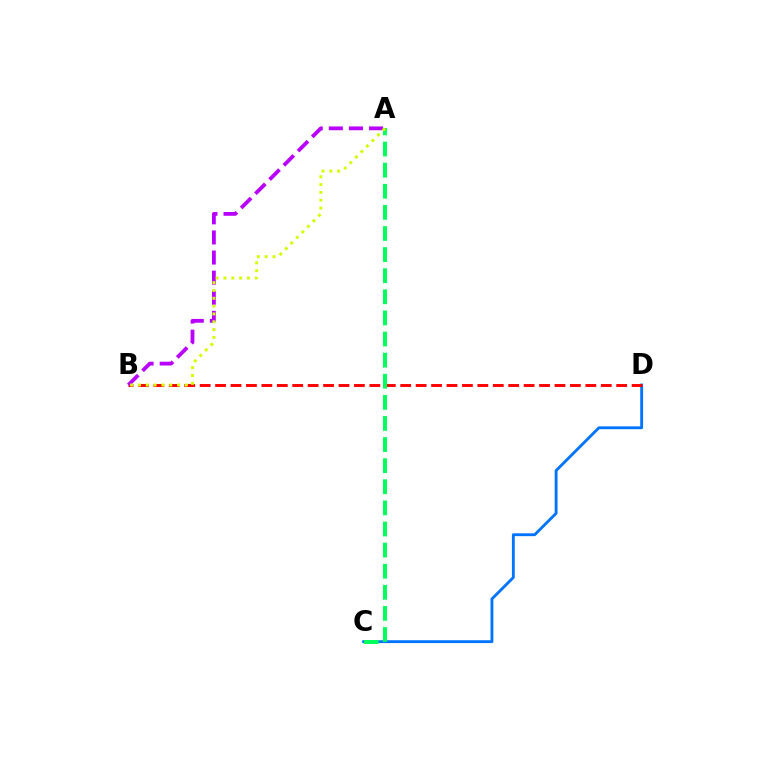{('C', 'D'): [{'color': '#0074ff', 'line_style': 'solid', 'thickness': 2.05}], ('B', 'D'): [{'color': '#ff0000', 'line_style': 'dashed', 'thickness': 2.1}], ('A', 'B'): [{'color': '#b900ff', 'line_style': 'dashed', 'thickness': 2.73}, {'color': '#d1ff00', 'line_style': 'dotted', 'thickness': 2.13}], ('A', 'C'): [{'color': '#00ff5c', 'line_style': 'dashed', 'thickness': 2.87}]}